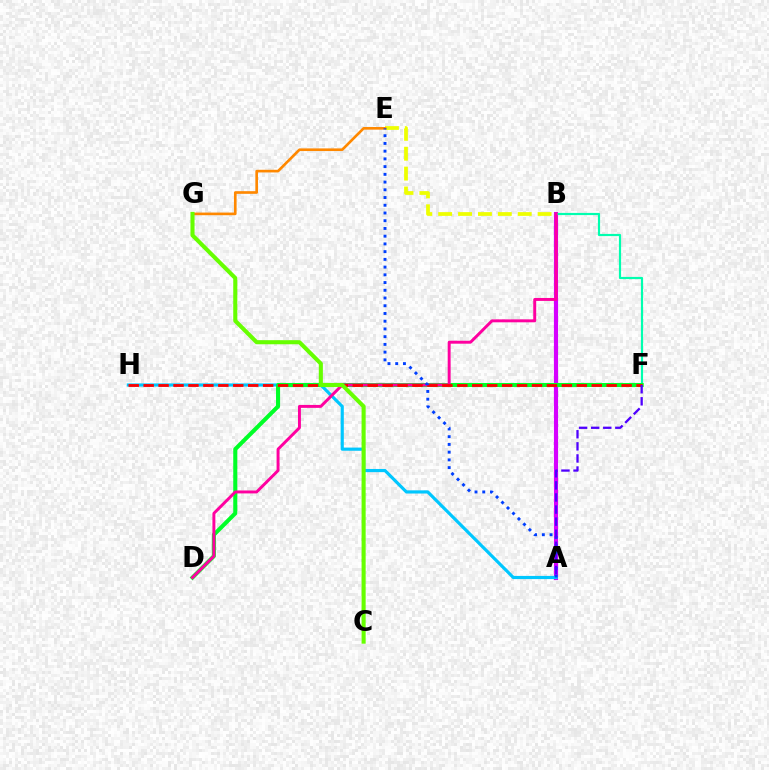{('A', 'B'): [{'color': '#d600ff', 'line_style': 'solid', 'thickness': 2.98}], ('B', 'F'): [{'color': '#00ffaf', 'line_style': 'solid', 'thickness': 1.57}], ('A', 'H'): [{'color': '#00c7ff', 'line_style': 'solid', 'thickness': 2.28}], ('B', 'E'): [{'color': '#eeff00', 'line_style': 'dashed', 'thickness': 2.7}], ('D', 'F'): [{'color': '#00ff27', 'line_style': 'solid', 'thickness': 2.92}], ('B', 'D'): [{'color': '#ff00a0', 'line_style': 'solid', 'thickness': 2.12}], ('F', 'H'): [{'color': '#ff0000', 'line_style': 'dashed', 'thickness': 2.03}], ('E', 'G'): [{'color': '#ff8800', 'line_style': 'solid', 'thickness': 1.91}], ('A', 'E'): [{'color': '#003fff', 'line_style': 'dotted', 'thickness': 2.1}], ('C', 'G'): [{'color': '#66ff00', 'line_style': 'solid', 'thickness': 2.94}], ('A', 'F'): [{'color': '#4f00ff', 'line_style': 'dashed', 'thickness': 1.64}]}